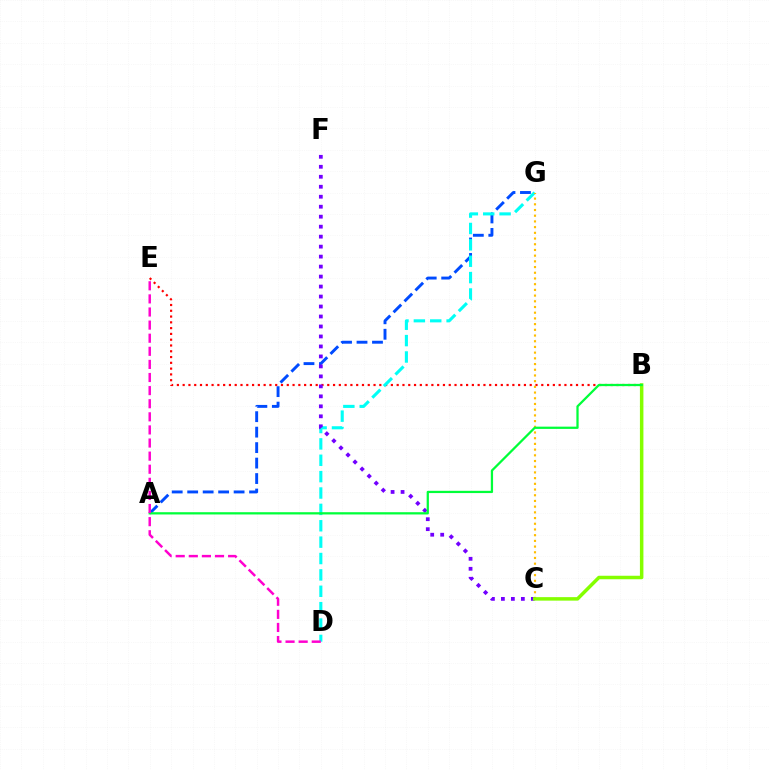{('B', 'E'): [{'color': '#ff0000', 'line_style': 'dotted', 'thickness': 1.57}], ('A', 'G'): [{'color': '#004bff', 'line_style': 'dashed', 'thickness': 2.1}], ('D', 'G'): [{'color': '#00fff6', 'line_style': 'dashed', 'thickness': 2.22}], ('C', 'G'): [{'color': '#ffbd00', 'line_style': 'dotted', 'thickness': 1.55}], ('C', 'F'): [{'color': '#7200ff', 'line_style': 'dotted', 'thickness': 2.71}], ('B', 'C'): [{'color': '#84ff00', 'line_style': 'solid', 'thickness': 2.52}], ('A', 'B'): [{'color': '#00ff39', 'line_style': 'solid', 'thickness': 1.62}], ('D', 'E'): [{'color': '#ff00cf', 'line_style': 'dashed', 'thickness': 1.78}]}